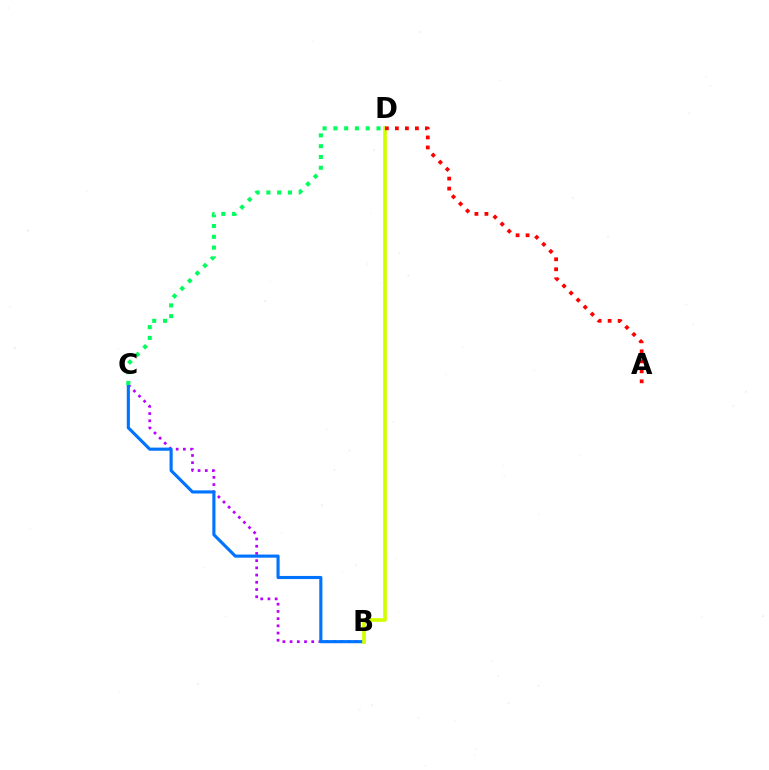{('B', 'C'): [{'color': '#b900ff', 'line_style': 'dotted', 'thickness': 1.96}, {'color': '#0074ff', 'line_style': 'solid', 'thickness': 2.25}], ('B', 'D'): [{'color': '#d1ff00', 'line_style': 'solid', 'thickness': 2.65}], ('C', 'D'): [{'color': '#00ff5c', 'line_style': 'dotted', 'thickness': 2.93}], ('A', 'D'): [{'color': '#ff0000', 'line_style': 'dotted', 'thickness': 2.72}]}